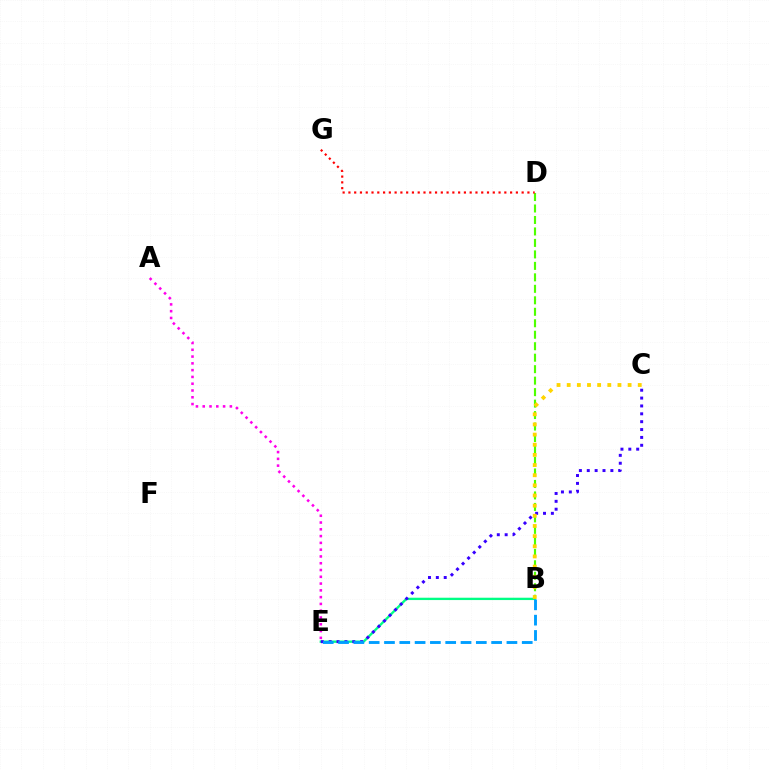{('B', 'E'): [{'color': '#00ff86', 'line_style': 'solid', 'thickness': 1.68}, {'color': '#009eff', 'line_style': 'dashed', 'thickness': 2.08}], ('C', 'E'): [{'color': '#3700ff', 'line_style': 'dotted', 'thickness': 2.14}], ('B', 'D'): [{'color': '#4fff00', 'line_style': 'dashed', 'thickness': 1.56}], ('B', 'C'): [{'color': '#ffd500', 'line_style': 'dotted', 'thickness': 2.76}], ('A', 'E'): [{'color': '#ff00ed', 'line_style': 'dotted', 'thickness': 1.84}], ('D', 'G'): [{'color': '#ff0000', 'line_style': 'dotted', 'thickness': 1.57}]}